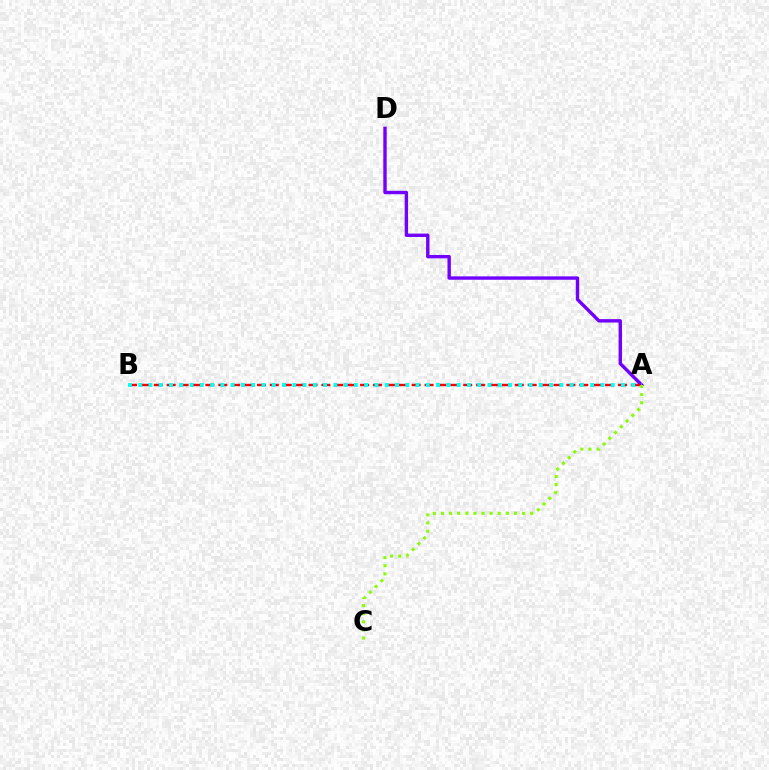{('A', 'D'): [{'color': '#7200ff', 'line_style': 'solid', 'thickness': 2.44}], ('A', 'B'): [{'color': '#ff0000', 'line_style': 'dashed', 'thickness': 1.75}, {'color': '#00fff6', 'line_style': 'dotted', 'thickness': 2.79}], ('A', 'C'): [{'color': '#84ff00', 'line_style': 'dotted', 'thickness': 2.2}]}